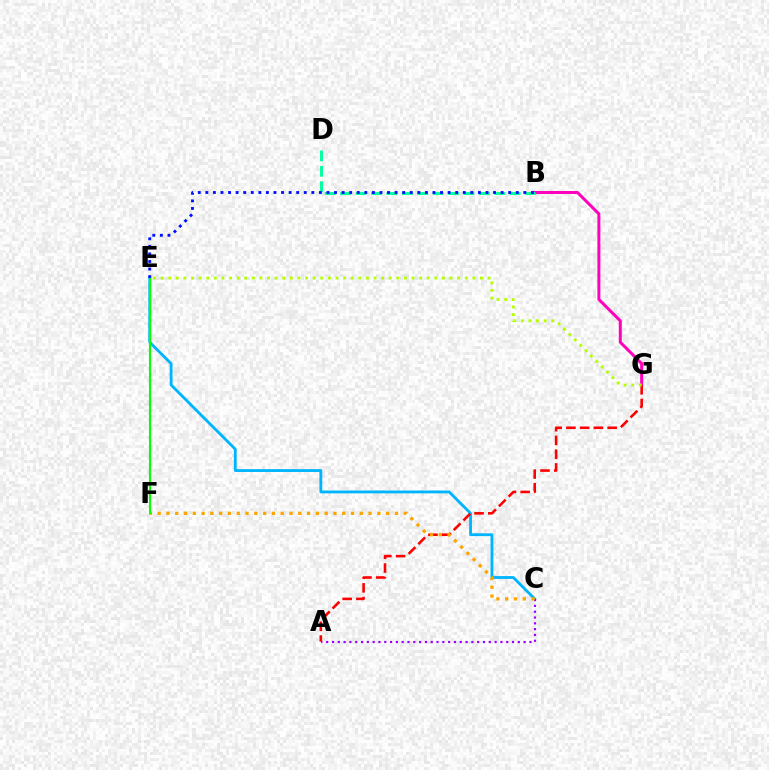{('B', 'G'): [{'color': '#ff00bd', 'line_style': 'solid', 'thickness': 2.16}], ('C', 'E'): [{'color': '#00b5ff', 'line_style': 'solid', 'thickness': 2.04}], ('A', 'C'): [{'color': '#9b00ff', 'line_style': 'dotted', 'thickness': 1.58}], ('A', 'G'): [{'color': '#ff0000', 'line_style': 'dashed', 'thickness': 1.87}], ('C', 'F'): [{'color': '#ffa500', 'line_style': 'dotted', 'thickness': 2.39}], ('B', 'D'): [{'color': '#00ff9d', 'line_style': 'dashed', 'thickness': 2.1}], ('E', 'F'): [{'color': '#08ff00', 'line_style': 'solid', 'thickness': 1.52}], ('B', 'E'): [{'color': '#0010ff', 'line_style': 'dotted', 'thickness': 2.06}], ('E', 'G'): [{'color': '#b3ff00', 'line_style': 'dotted', 'thickness': 2.07}]}